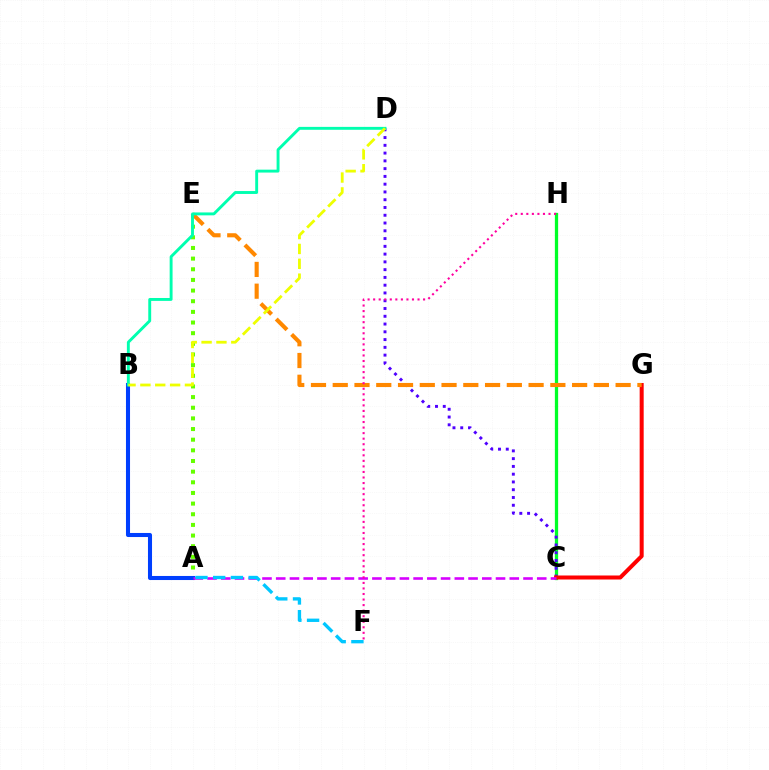{('C', 'H'): [{'color': '#00ff27', 'line_style': 'solid', 'thickness': 2.35}], ('A', 'E'): [{'color': '#66ff00', 'line_style': 'dotted', 'thickness': 2.89}], ('C', 'D'): [{'color': '#4f00ff', 'line_style': 'dotted', 'thickness': 2.11}], ('A', 'B'): [{'color': '#003fff', 'line_style': 'solid', 'thickness': 2.92}], ('C', 'G'): [{'color': '#ff0000', 'line_style': 'solid', 'thickness': 2.89}], ('A', 'C'): [{'color': '#d600ff', 'line_style': 'dashed', 'thickness': 1.87}], ('A', 'F'): [{'color': '#00c7ff', 'line_style': 'dashed', 'thickness': 2.41}], ('E', 'G'): [{'color': '#ff8800', 'line_style': 'dashed', 'thickness': 2.96}], ('B', 'D'): [{'color': '#00ffaf', 'line_style': 'solid', 'thickness': 2.09}, {'color': '#eeff00', 'line_style': 'dashed', 'thickness': 2.02}], ('F', 'H'): [{'color': '#ff00a0', 'line_style': 'dotted', 'thickness': 1.51}]}